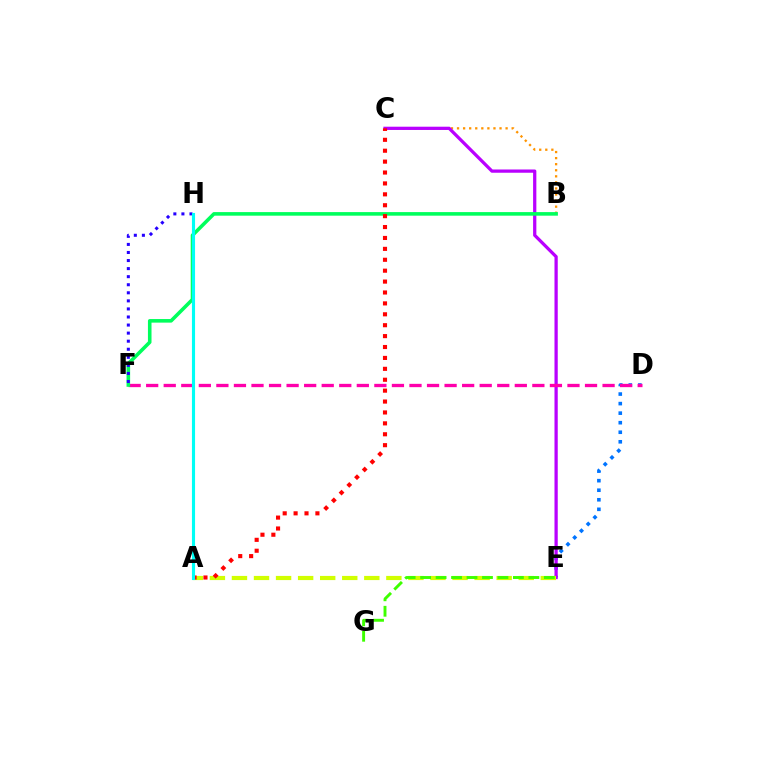{('D', 'E'): [{'color': '#0074ff', 'line_style': 'dotted', 'thickness': 2.59}], ('B', 'C'): [{'color': '#ff9400', 'line_style': 'dotted', 'thickness': 1.65}], ('C', 'E'): [{'color': '#b900ff', 'line_style': 'solid', 'thickness': 2.34}], ('D', 'F'): [{'color': '#ff00ac', 'line_style': 'dashed', 'thickness': 2.38}], ('B', 'F'): [{'color': '#00ff5c', 'line_style': 'solid', 'thickness': 2.58}], ('F', 'H'): [{'color': '#2500ff', 'line_style': 'dotted', 'thickness': 2.19}], ('A', 'E'): [{'color': '#d1ff00', 'line_style': 'dashed', 'thickness': 3.0}], ('E', 'G'): [{'color': '#3dff00', 'line_style': 'dashed', 'thickness': 2.1}], ('A', 'C'): [{'color': '#ff0000', 'line_style': 'dotted', 'thickness': 2.96}], ('A', 'H'): [{'color': '#00fff6', 'line_style': 'solid', 'thickness': 2.25}]}